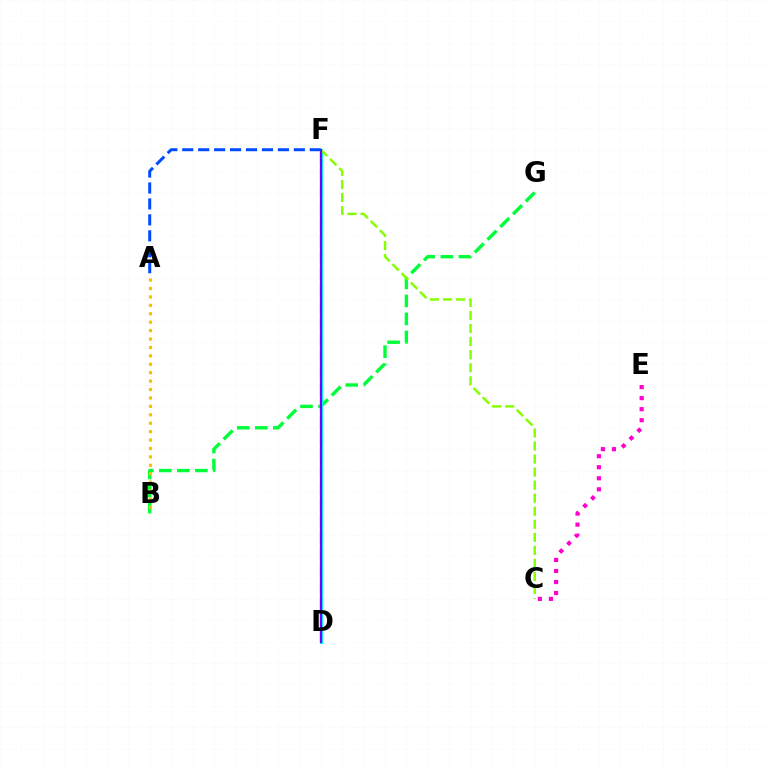{('D', 'F'): [{'color': '#ff0000', 'line_style': 'dashed', 'thickness': 2.24}, {'color': '#00fff6', 'line_style': 'solid', 'thickness': 2.26}, {'color': '#7200ff', 'line_style': 'solid', 'thickness': 1.57}], ('B', 'G'): [{'color': '#00ff39', 'line_style': 'dashed', 'thickness': 2.45}], ('C', 'E'): [{'color': '#ff00cf', 'line_style': 'dotted', 'thickness': 3.0}], ('A', 'B'): [{'color': '#ffbd00', 'line_style': 'dotted', 'thickness': 2.29}], ('C', 'F'): [{'color': '#84ff00', 'line_style': 'dashed', 'thickness': 1.77}], ('A', 'F'): [{'color': '#004bff', 'line_style': 'dashed', 'thickness': 2.17}]}